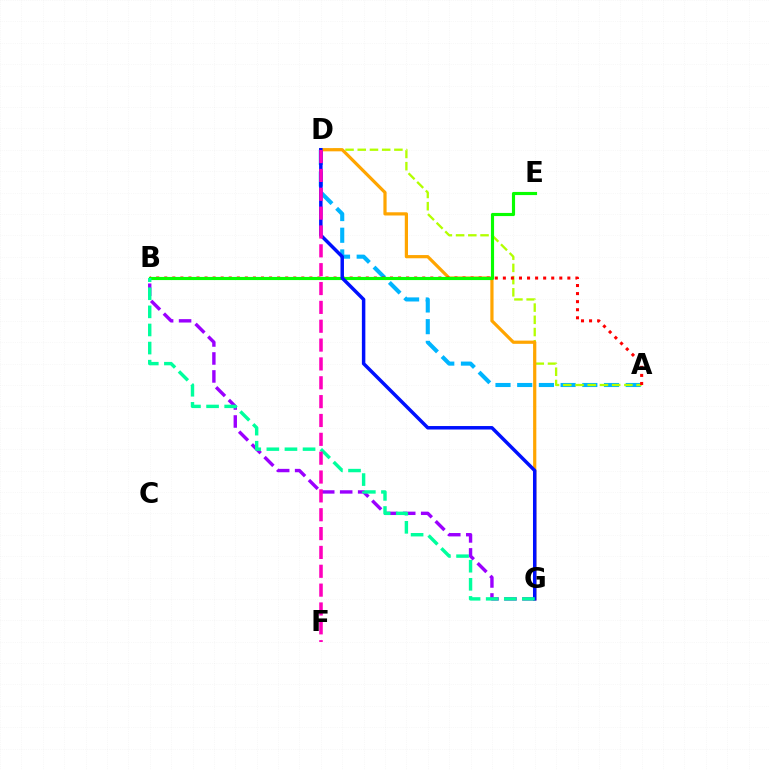{('A', 'D'): [{'color': '#00b5ff', 'line_style': 'dashed', 'thickness': 2.95}, {'color': '#b3ff00', 'line_style': 'dashed', 'thickness': 1.66}], ('D', 'G'): [{'color': '#ffa500', 'line_style': 'solid', 'thickness': 2.31}, {'color': '#0010ff', 'line_style': 'solid', 'thickness': 2.5}], ('A', 'B'): [{'color': '#ff0000', 'line_style': 'dotted', 'thickness': 2.19}], ('B', 'G'): [{'color': '#9b00ff', 'line_style': 'dashed', 'thickness': 2.44}, {'color': '#00ff9d', 'line_style': 'dashed', 'thickness': 2.46}], ('B', 'E'): [{'color': '#08ff00', 'line_style': 'solid', 'thickness': 2.26}], ('D', 'F'): [{'color': '#ff00bd', 'line_style': 'dashed', 'thickness': 2.56}]}